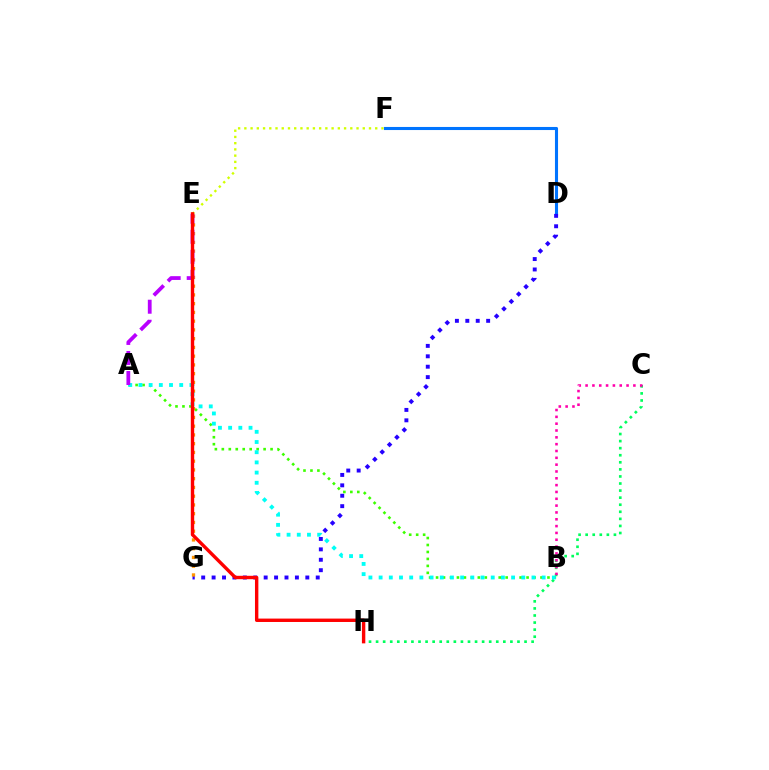{('A', 'B'): [{'color': '#3dff00', 'line_style': 'dotted', 'thickness': 1.89}, {'color': '#00fff6', 'line_style': 'dotted', 'thickness': 2.77}], ('C', 'H'): [{'color': '#00ff5c', 'line_style': 'dotted', 'thickness': 1.92}], ('D', 'F'): [{'color': '#0074ff', 'line_style': 'solid', 'thickness': 2.22}], ('E', 'F'): [{'color': '#d1ff00', 'line_style': 'dotted', 'thickness': 1.69}], ('D', 'G'): [{'color': '#2500ff', 'line_style': 'dotted', 'thickness': 2.83}], ('E', 'G'): [{'color': '#ff9400', 'line_style': 'dotted', 'thickness': 2.38}], ('B', 'C'): [{'color': '#ff00ac', 'line_style': 'dotted', 'thickness': 1.86}], ('A', 'E'): [{'color': '#b900ff', 'line_style': 'dashed', 'thickness': 2.72}], ('E', 'H'): [{'color': '#ff0000', 'line_style': 'solid', 'thickness': 2.44}]}